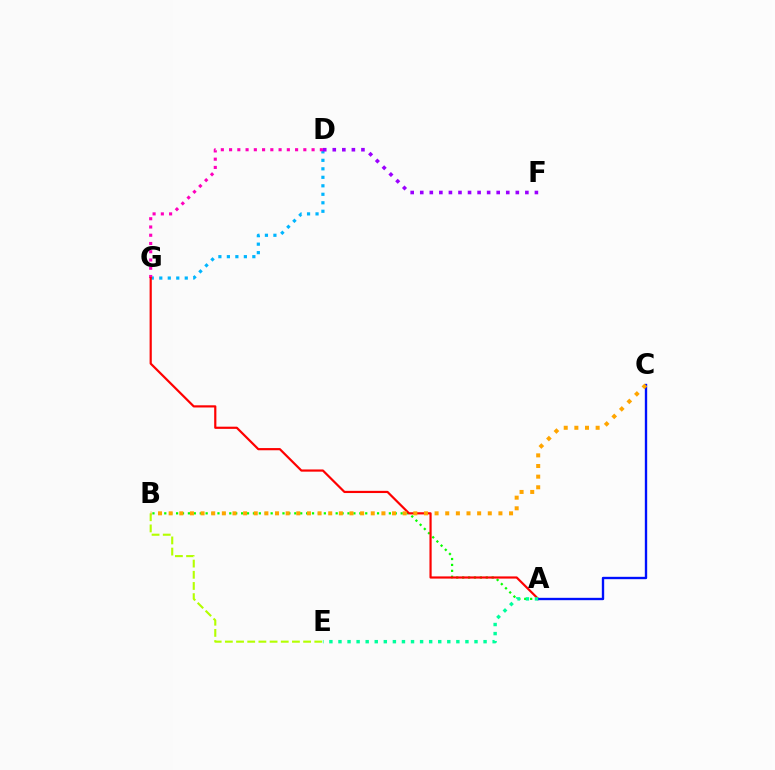{('D', 'G'): [{'color': '#00b5ff', 'line_style': 'dotted', 'thickness': 2.31}, {'color': '#ff00bd', 'line_style': 'dotted', 'thickness': 2.24}], ('B', 'E'): [{'color': '#b3ff00', 'line_style': 'dashed', 'thickness': 1.52}], ('A', 'B'): [{'color': '#08ff00', 'line_style': 'dotted', 'thickness': 1.61}], ('A', 'G'): [{'color': '#ff0000', 'line_style': 'solid', 'thickness': 1.58}], ('A', 'C'): [{'color': '#0010ff', 'line_style': 'solid', 'thickness': 1.7}], ('D', 'F'): [{'color': '#9b00ff', 'line_style': 'dotted', 'thickness': 2.6}], ('A', 'E'): [{'color': '#00ff9d', 'line_style': 'dotted', 'thickness': 2.46}], ('B', 'C'): [{'color': '#ffa500', 'line_style': 'dotted', 'thickness': 2.89}]}